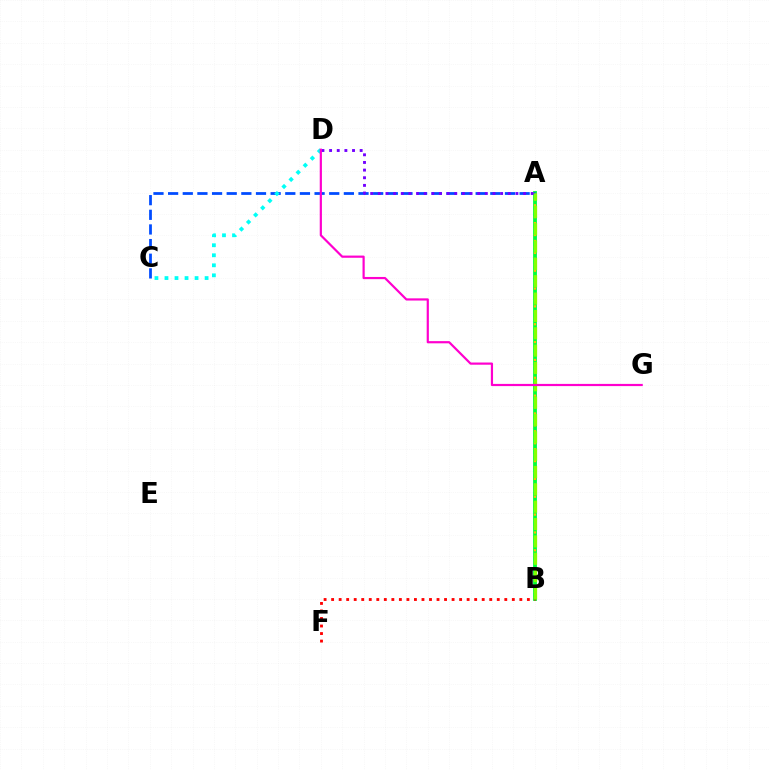{('A', 'B'): [{'color': '#00ff39', 'line_style': 'solid', 'thickness': 2.75}, {'color': '#ffbd00', 'line_style': 'dotted', 'thickness': 1.62}, {'color': '#84ff00', 'line_style': 'dashed', 'thickness': 2.36}], ('A', 'C'): [{'color': '#004bff', 'line_style': 'dashed', 'thickness': 1.99}], ('C', 'D'): [{'color': '#00fff6', 'line_style': 'dotted', 'thickness': 2.73}], ('B', 'F'): [{'color': '#ff0000', 'line_style': 'dotted', 'thickness': 2.05}], ('A', 'D'): [{'color': '#7200ff', 'line_style': 'dotted', 'thickness': 2.08}], ('D', 'G'): [{'color': '#ff00cf', 'line_style': 'solid', 'thickness': 1.58}]}